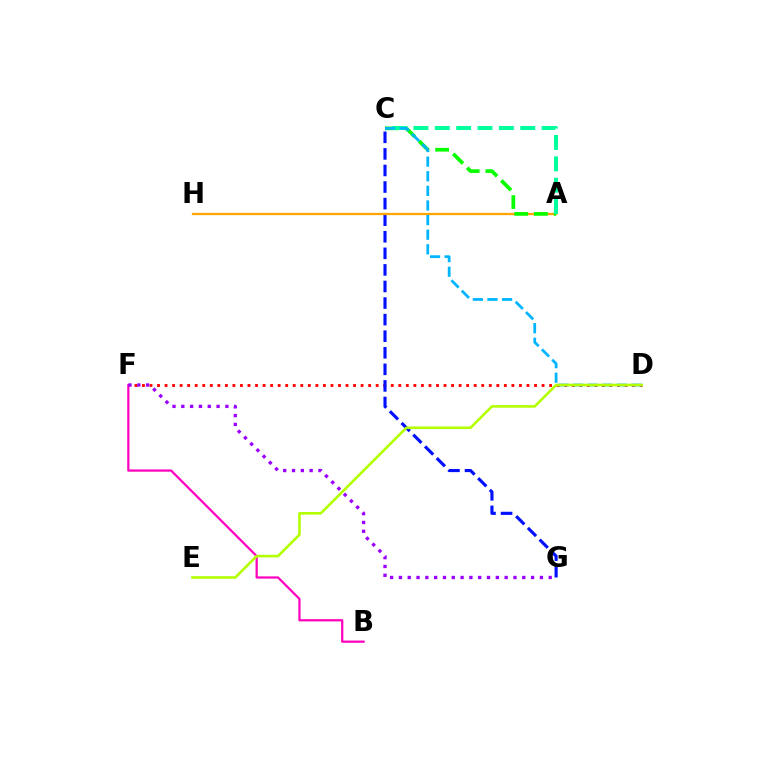{('D', 'F'): [{'color': '#ff0000', 'line_style': 'dotted', 'thickness': 2.05}], ('C', 'G'): [{'color': '#0010ff', 'line_style': 'dashed', 'thickness': 2.25}], ('B', 'F'): [{'color': '#ff00bd', 'line_style': 'solid', 'thickness': 1.61}], ('A', 'H'): [{'color': '#ffa500', 'line_style': 'solid', 'thickness': 1.64}], ('A', 'C'): [{'color': '#08ff00', 'line_style': 'dashed', 'thickness': 2.68}, {'color': '#00ff9d', 'line_style': 'dashed', 'thickness': 2.9}], ('F', 'G'): [{'color': '#9b00ff', 'line_style': 'dotted', 'thickness': 2.39}], ('C', 'D'): [{'color': '#00b5ff', 'line_style': 'dashed', 'thickness': 1.99}], ('D', 'E'): [{'color': '#b3ff00', 'line_style': 'solid', 'thickness': 1.88}]}